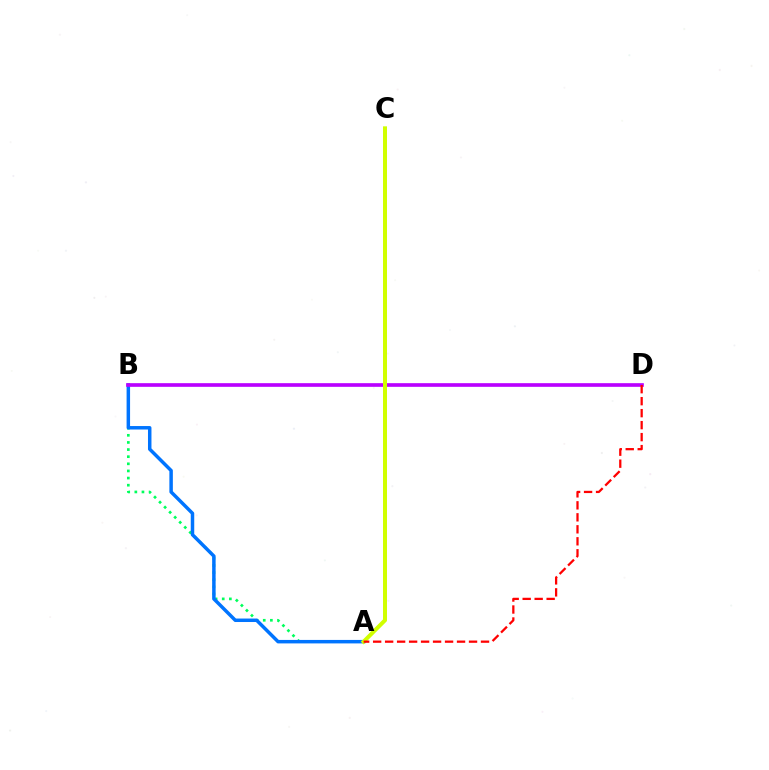{('A', 'B'): [{'color': '#00ff5c', 'line_style': 'dotted', 'thickness': 1.94}, {'color': '#0074ff', 'line_style': 'solid', 'thickness': 2.5}], ('B', 'D'): [{'color': '#b900ff', 'line_style': 'solid', 'thickness': 2.63}], ('A', 'C'): [{'color': '#d1ff00', 'line_style': 'solid', 'thickness': 2.87}], ('A', 'D'): [{'color': '#ff0000', 'line_style': 'dashed', 'thickness': 1.63}]}